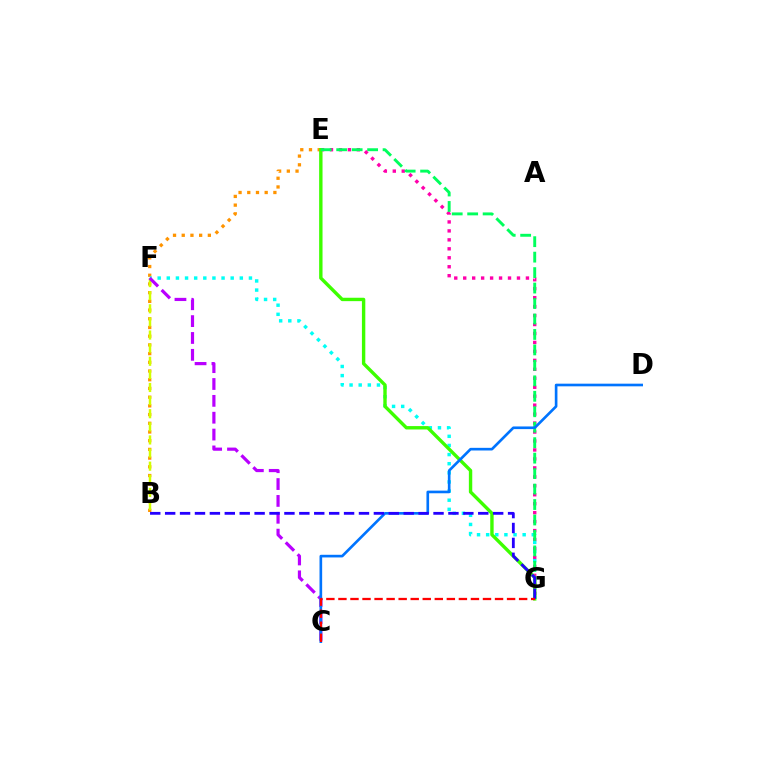{('B', 'E'): [{'color': '#ff9400', 'line_style': 'dotted', 'thickness': 2.37}], ('E', 'G'): [{'color': '#ff00ac', 'line_style': 'dotted', 'thickness': 2.43}, {'color': '#3dff00', 'line_style': 'solid', 'thickness': 2.44}, {'color': '#00ff5c', 'line_style': 'dashed', 'thickness': 2.1}], ('B', 'F'): [{'color': '#d1ff00', 'line_style': 'dashed', 'thickness': 1.78}], ('F', 'G'): [{'color': '#00fff6', 'line_style': 'dotted', 'thickness': 2.48}], ('C', 'F'): [{'color': '#b900ff', 'line_style': 'dashed', 'thickness': 2.29}], ('C', 'D'): [{'color': '#0074ff', 'line_style': 'solid', 'thickness': 1.91}], ('B', 'G'): [{'color': '#2500ff', 'line_style': 'dashed', 'thickness': 2.03}], ('C', 'G'): [{'color': '#ff0000', 'line_style': 'dashed', 'thickness': 1.64}]}